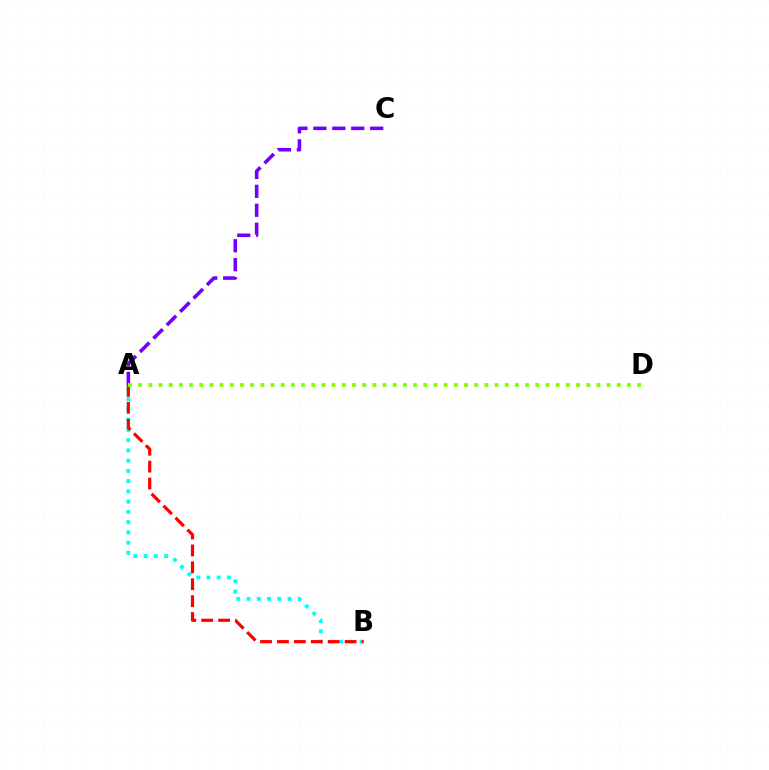{('A', 'C'): [{'color': '#7200ff', 'line_style': 'dashed', 'thickness': 2.57}], ('A', 'B'): [{'color': '#00fff6', 'line_style': 'dotted', 'thickness': 2.78}, {'color': '#ff0000', 'line_style': 'dashed', 'thickness': 2.3}], ('A', 'D'): [{'color': '#84ff00', 'line_style': 'dotted', 'thickness': 2.77}]}